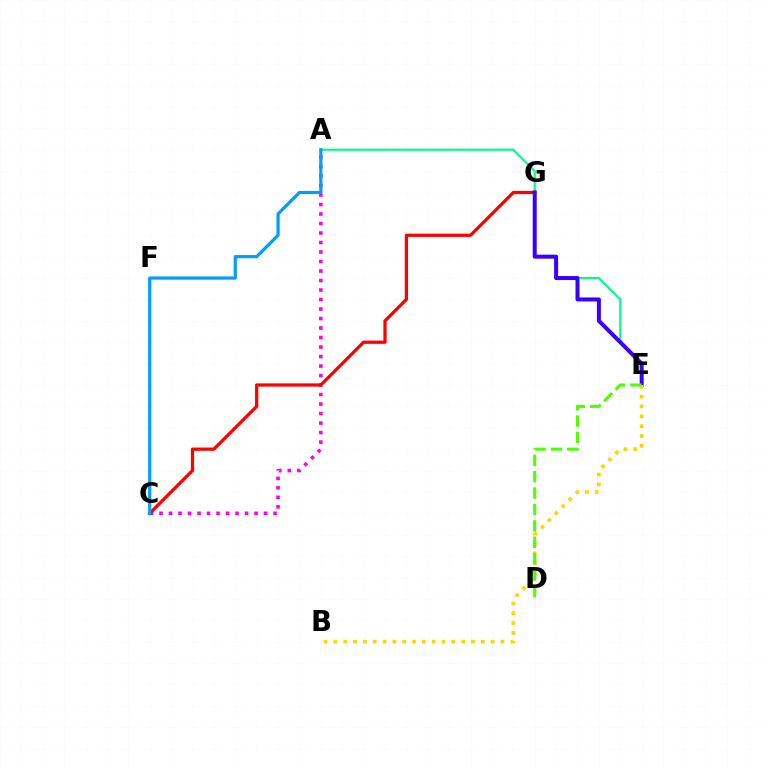{('A', 'C'): [{'color': '#ff00ed', 'line_style': 'dotted', 'thickness': 2.58}, {'color': '#009eff', 'line_style': 'solid', 'thickness': 2.3}], ('C', 'G'): [{'color': '#ff0000', 'line_style': 'solid', 'thickness': 2.34}], ('A', 'E'): [{'color': '#00ff86', 'line_style': 'solid', 'thickness': 1.57}], ('E', 'G'): [{'color': '#3700ff', 'line_style': 'solid', 'thickness': 2.88}], ('B', 'E'): [{'color': '#ffd500', 'line_style': 'dotted', 'thickness': 2.67}], ('D', 'E'): [{'color': '#4fff00', 'line_style': 'dashed', 'thickness': 2.23}]}